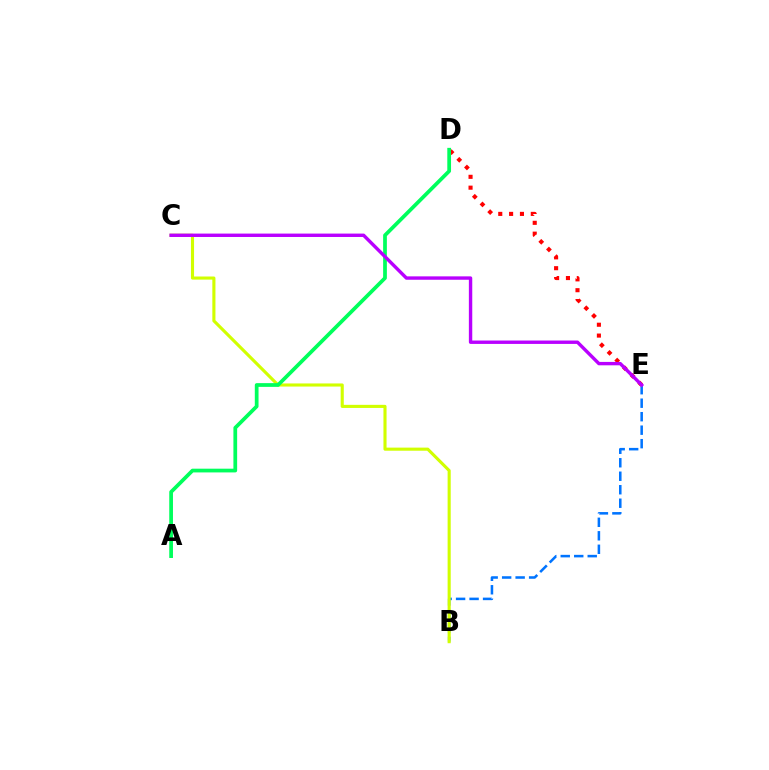{('B', 'E'): [{'color': '#0074ff', 'line_style': 'dashed', 'thickness': 1.83}], ('B', 'C'): [{'color': '#d1ff00', 'line_style': 'solid', 'thickness': 2.24}], ('D', 'E'): [{'color': '#ff0000', 'line_style': 'dotted', 'thickness': 2.95}], ('A', 'D'): [{'color': '#00ff5c', 'line_style': 'solid', 'thickness': 2.69}], ('C', 'E'): [{'color': '#b900ff', 'line_style': 'solid', 'thickness': 2.44}]}